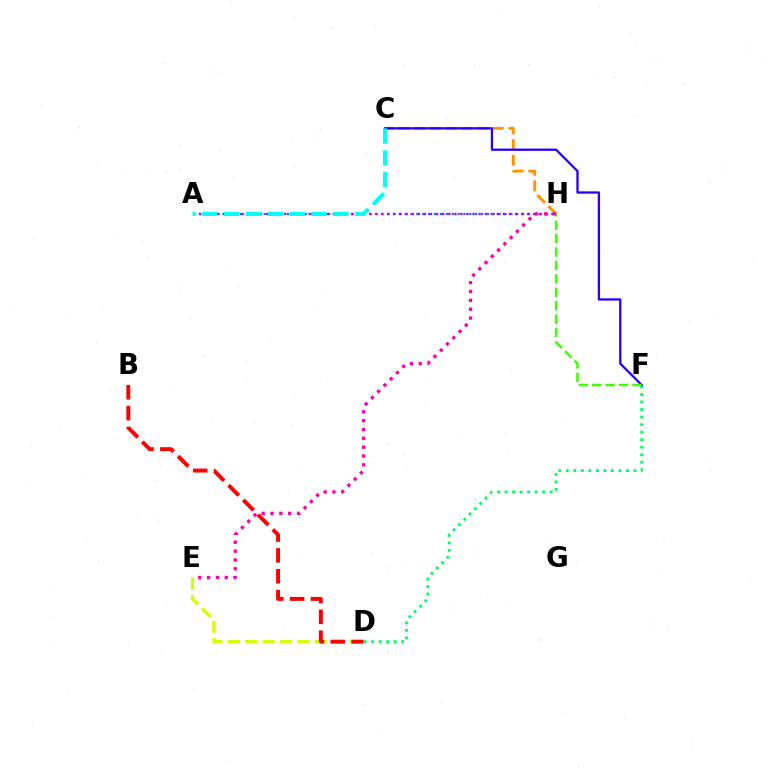{('D', 'F'): [{'color': '#00ff5c', 'line_style': 'dotted', 'thickness': 2.04}], ('C', 'H'): [{'color': '#ff9400', 'line_style': 'dashed', 'thickness': 2.13}], ('A', 'H'): [{'color': '#0074ff', 'line_style': 'dotted', 'thickness': 1.6}, {'color': '#b900ff', 'line_style': 'dotted', 'thickness': 1.65}], ('C', 'F'): [{'color': '#2500ff', 'line_style': 'solid', 'thickness': 1.66}], ('D', 'E'): [{'color': '#d1ff00', 'line_style': 'dashed', 'thickness': 2.36}], ('A', 'C'): [{'color': '#00fff6', 'line_style': 'dashed', 'thickness': 2.97}], ('F', 'H'): [{'color': '#3dff00', 'line_style': 'dashed', 'thickness': 1.82}], ('B', 'D'): [{'color': '#ff0000', 'line_style': 'dashed', 'thickness': 2.83}], ('E', 'H'): [{'color': '#ff00ac', 'line_style': 'dotted', 'thickness': 2.4}]}